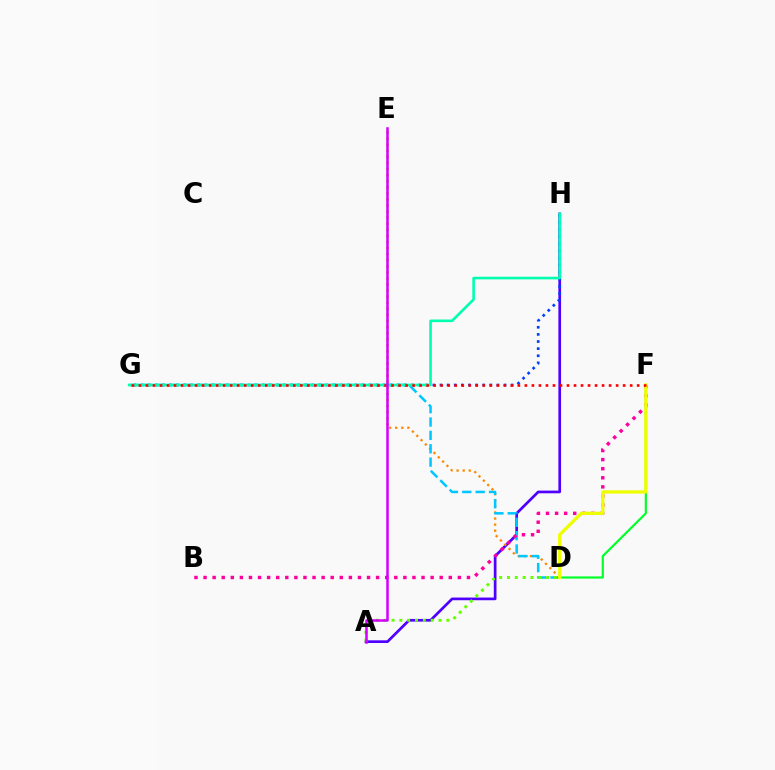{('D', 'F'): [{'color': '#00ff27', 'line_style': 'solid', 'thickness': 1.56}, {'color': '#eeff00', 'line_style': 'solid', 'thickness': 2.38}], ('A', 'H'): [{'color': '#4f00ff', 'line_style': 'solid', 'thickness': 1.94}], ('G', 'H'): [{'color': '#003fff', 'line_style': 'dotted', 'thickness': 1.93}, {'color': '#00ffaf', 'line_style': 'solid', 'thickness': 1.89}], ('D', 'E'): [{'color': '#ff8800', 'line_style': 'dotted', 'thickness': 1.65}], ('D', 'G'): [{'color': '#00c7ff', 'line_style': 'dashed', 'thickness': 1.82}], ('A', 'D'): [{'color': '#66ff00', 'line_style': 'dotted', 'thickness': 2.13}], ('B', 'F'): [{'color': '#ff00a0', 'line_style': 'dotted', 'thickness': 2.47}], ('F', 'G'): [{'color': '#ff0000', 'line_style': 'dotted', 'thickness': 1.91}], ('A', 'E'): [{'color': '#d600ff', 'line_style': 'solid', 'thickness': 1.81}]}